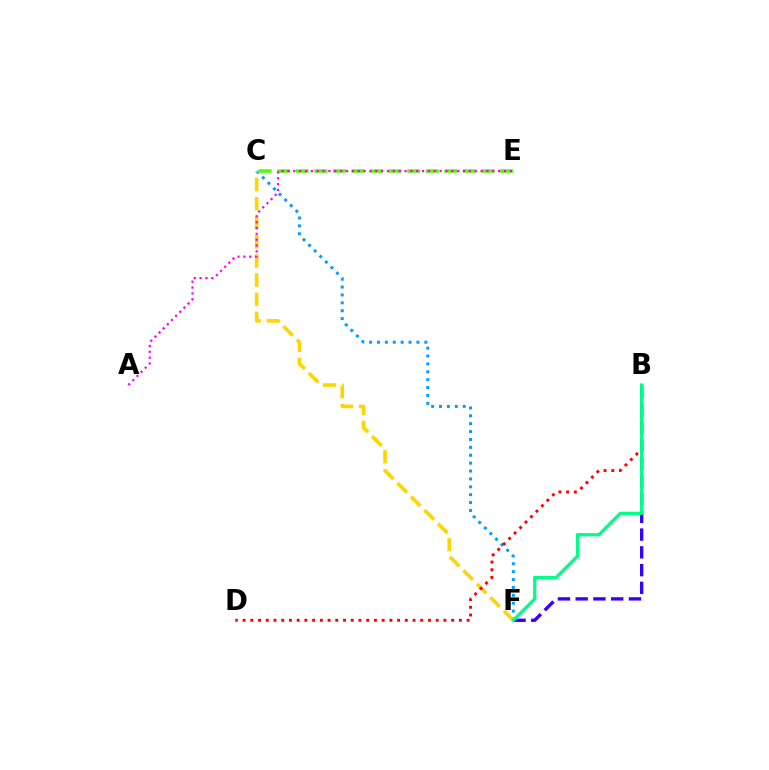{('B', 'F'): [{'color': '#3700ff', 'line_style': 'dashed', 'thickness': 2.41}, {'color': '#00ff86', 'line_style': 'solid', 'thickness': 2.33}], ('C', 'F'): [{'color': '#009eff', 'line_style': 'dotted', 'thickness': 2.14}, {'color': '#ffd500', 'line_style': 'dashed', 'thickness': 2.59}], ('C', 'E'): [{'color': '#4fff00', 'line_style': 'dashed', 'thickness': 2.52}], ('B', 'D'): [{'color': '#ff0000', 'line_style': 'dotted', 'thickness': 2.1}], ('A', 'E'): [{'color': '#ff00ed', 'line_style': 'dotted', 'thickness': 1.59}]}